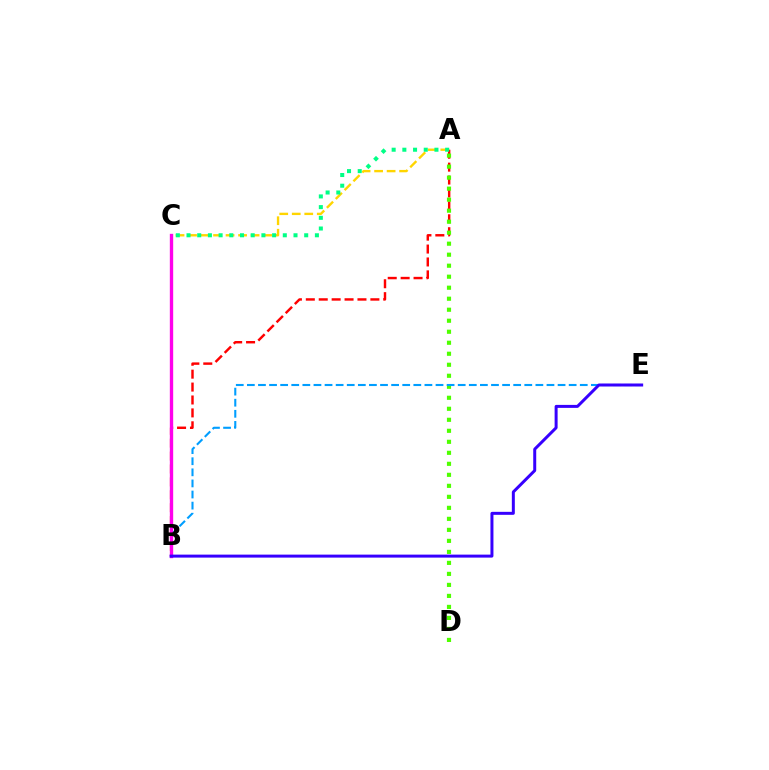{('A', 'C'): [{'color': '#ffd500', 'line_style': 'dashed', 'thickness': 1.7}, {'color': '#00ff86', 'line_style': 'dotted', 'thickness': 2.91}], ('A', 'B'): [{'color': '#ff0000', 'line_style': 'dashed', 'thickness': 1.75}], ('A', 'D'): [{'color': '#4fff00', 'line_style': 'dotted', 'thickness': 2.99}], ('B', 'E'): [{'color': '#009eff', 'line_style': 'dashed', 'thickness': 1.51}, {'color': '#3700ff', 'line_style': 'solid', 'thickness': 2.15}], ('B', 'C'): [{'color': '#ff00ed', 'line_style': 'solid', 'thickness': 2.41}]}